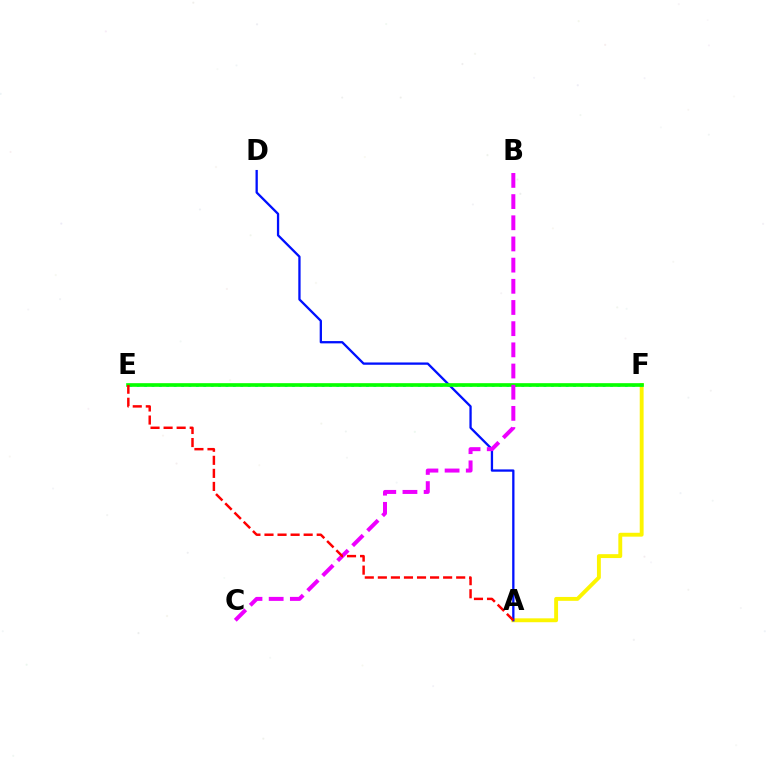{('A', 'F'): [{'color': '#fcf500', 'line_style': 'solid', 'thickness': 2.79}], ('E', 'F'): [{'color': '#00fff6', 'line_style': 'dotted', 'thickness': 2.01}, {'color': '#08ff00', 'line_style': 'solid', 'thickness': 2.63}], ('A', 'D'): [{'color': '#0010ff', 'line_style': 'solid', 'thickness': 1.65}], ('B', 'C'): [{'color': '#ee00ff', 'line_style': 'dashed', 'thickness': 2.88}], ('A', 'E'): [{'color': '#ff0000', 'line_style': 'dashed', 'thickness': 1.77}]}